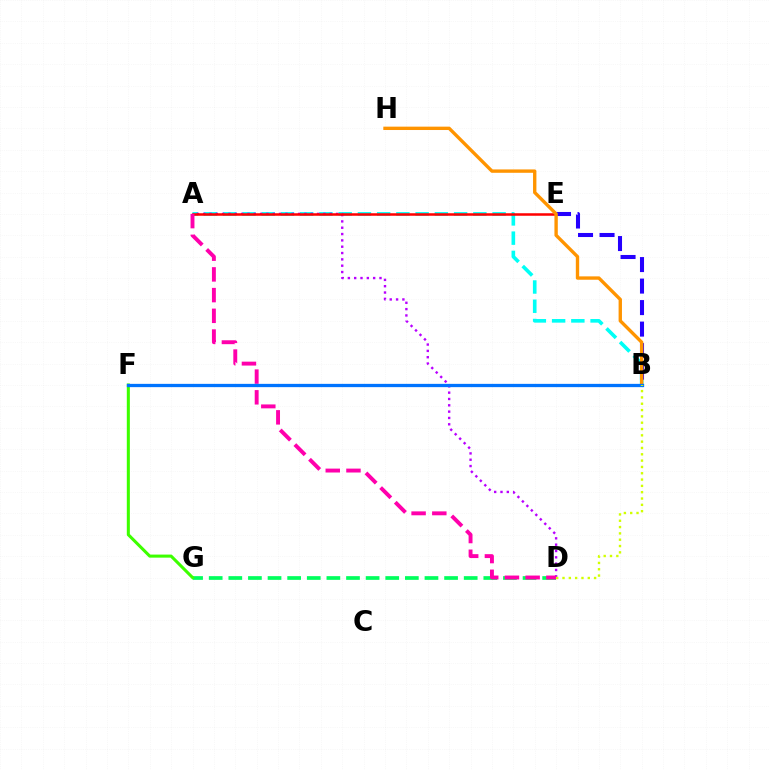{('D', 'G'): [{'color': '#00ff5c', 'line_style': 'dashed', 'thickness': 2.66}], ('A', 'B'): [{'color': '#00fff6', 'line_style': 'dashed', 'thickness': 2.61}], ('A', 'D'): [{'color': '#b900ff', 'line_style': 'dotted', 'thickness': 1.72}, {'color': '#ff00ac', 'line_style': 'dashed', 'thickness': 2.81}], ('F', 'G'): [{'color': '#3dff00', 'line_style': 'solid', 'thickness': 2.2}], ('A', 'E'): [{'color': '#ff0000', 'line_style': 'solid', 'thickness': 1.81}], ('B', 'E'): [{'color': '#2500ff', 'line_style': 'dashed', 'thickness': 2.92}], ('B', 'H'): [{'color': '#ff9400', 'line_style': 'solid', 'thickness': 2.42}], ('B', 'F'): [{'color': '#0074ff', 'line_style': 'solid', 'thickness': 2.36}], ('B', 'D'): [{'color': '#d1ff00', 'line_style': 'dotted', 'thickness': 1.72}]}